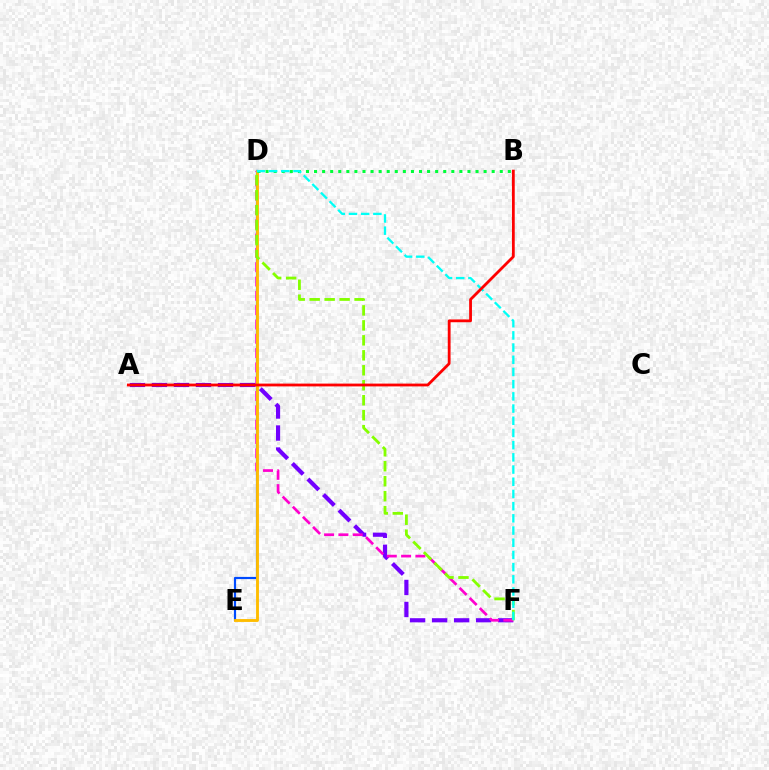{('D', 'E'): [{'color': '#004bff', 'line_style': 'solid', 'thickness': 1.57}, {'color': '#ffbd00', 'line_style': 'solid', 'thickness': 2.07}], ('A', 'F'): [{'color': '#7200ff', 'line_style': 'dashed', 'thickness': 2.99}], ('D', 'F'): [{'color': '#ff00cf', 'line_style': 'dashed', 'thickness': 1.94}, {'color': '#84ff00', 'line_style': 'dashed', 'thickness': 2.03}, {'color': '#00fff6', 'line_style': 'dashed', 'thickness': 1.66}], ('B', 'D'): [{'color': '#00ff39', 'line_style': 'dotted', 'thickness': 2.19}], ('A', 'B'): [{'color': '#ff0000', 'line_style': 'solid', 'thickness': 2.02}]}